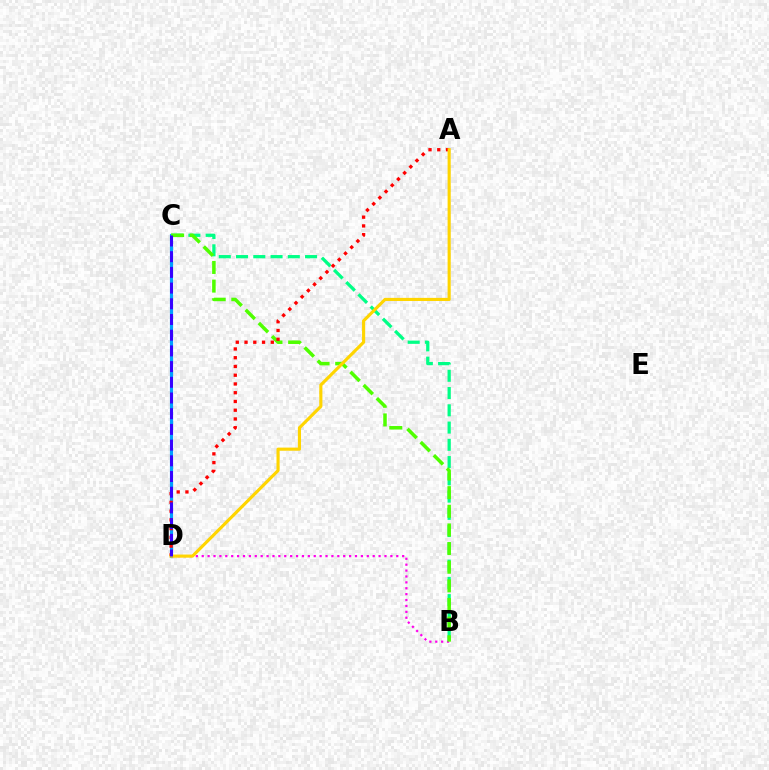{('C', 'D'): [{'color': '#009eff', 'line_style': 'solid', 'thickness': 2.27}, {'color': '#3700ff', 'line_style': 'dashed', 'thickness': 2.13}], ('B', 'C'): [{'color': '#00ff86', 'line_style': 'dashed', 'thickness': 2.34}, {'color': '#4fff00', 'line_style': 'dashed', 'thickness': 2.53}], ('B', 'D'): [{'color': '#ff00ed', 'line_style': 'dotted', 'thickness': 1.6}], ('A', 'D'): [{'color': '#ff0000', 'line_style': 'dotted', 'thickness': 2.38}, {'color': '#ffd500', 'line_style': 'solid', 'thickness': 2.25}]}